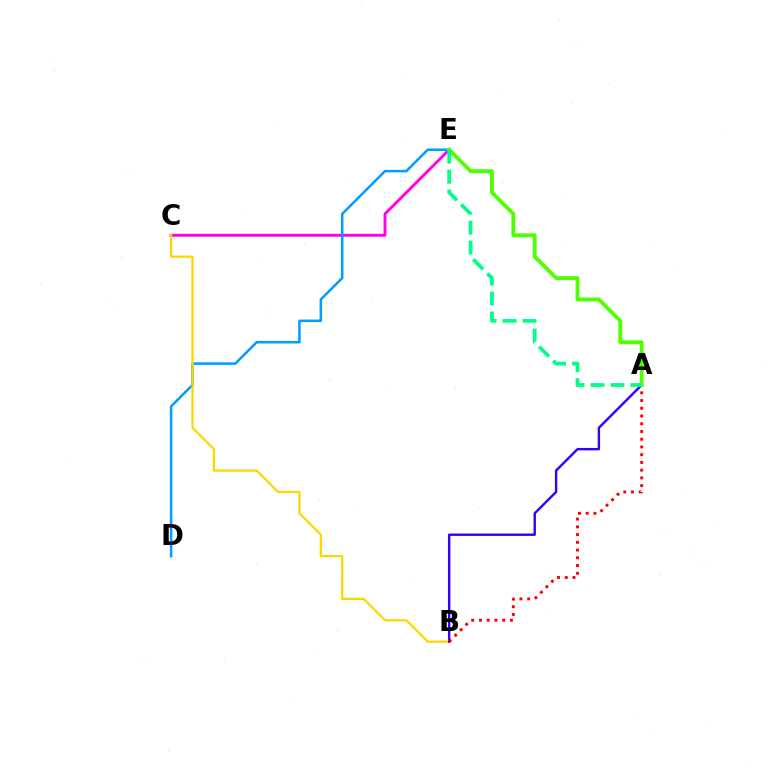{('C', 'E'): [{'color': '#ff00ed', 'line_style': 'solid', 'thickness': 2.09}], ('D', 'E'): [{'color': '#009eff', 'line_style': 'solid', 'thickness': 1.83}], ('B', 'C'): [{'color': '#ffd500', 'line_style': 'solid', 'thickness': 1.63}], ('A', 'B'): [{'color': '#3700ff', 'line_style': 'solid', 'thickness': 1.74}, {'color': '#ff0000', 'line_style': 'dotted', 'thickness': 2.1}], ('A', 'E'): [{'color': '#4fff00', 'line_style': 'solid', 'thickness': 2.77}, {'color': '#00ff86', 'line_style': 'dashed', 'thickness': 2.71}]}